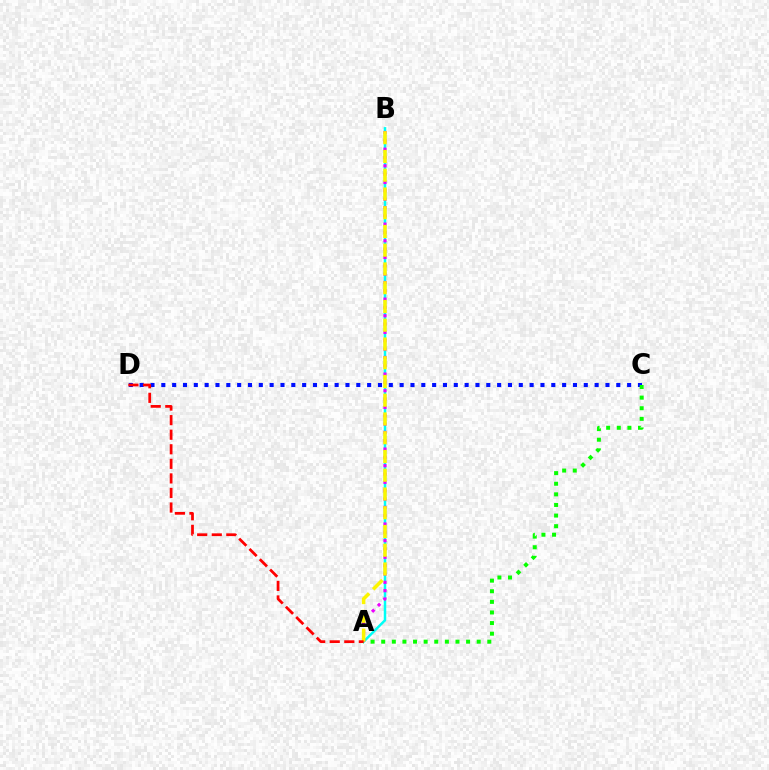{('A', 'B'): [{'color': '#00fff6', 'line_style': 'solid', 'thickness': 1.79}, {'color': '#ee00ff', 'line_style': 'dotted', 'thickness': 2.26}, {'color': '#fcf500', 'line_style': 'dashed', 'thickness': 2.55}], ('C', 'D'): [{'color': '#0010ff', 'line_style': 'dotted', 'thickness': 2.94}], ('A', 'C'): [{'color': '#08ff00', 'line_style': 'dotted', 'thickness': 2.88}], ('A', 'D'): [{'color': '#ff0000', 'line_style': 'dashed', 'thickness': 1.98}]}